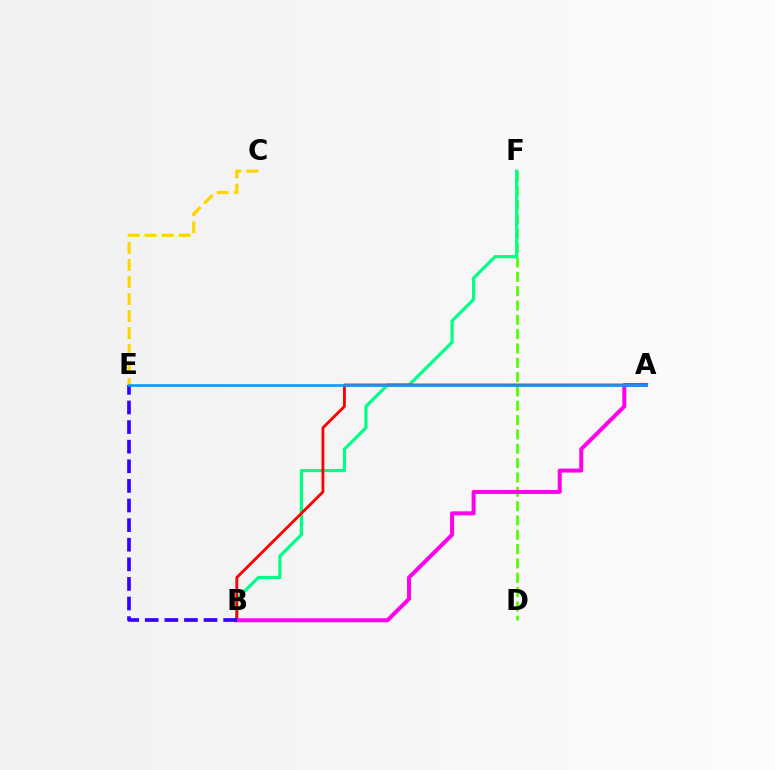{('D', 'F'): [{'color': '#4fff00', 'line_style': 'dashed', 'thickness': 1.95}], ('C', 'E'): [{'color': '#ffd500', 'line_style': 'dashed', 'thickness': 2.31}], ('B', 'F'): [{'color': '#00ff86', 'line_style': 'solid', 'thickness': 2.3}], ('A', 'B'): [{'color': '#ff0000', 'line_style': 'solid', 'thickness': 2.04}, {'color': '#ff00ed', 'line_style': 'solid', 'thickness': 2.87}], ('B', 'E'): [{'color': '#3700ff', 'line_style': 'dashed', 'thickness': 2.66}], ('A', 'E'): [{'color': '#009eff', 'line_style': 'solid', 'thickness': 1.89}]}